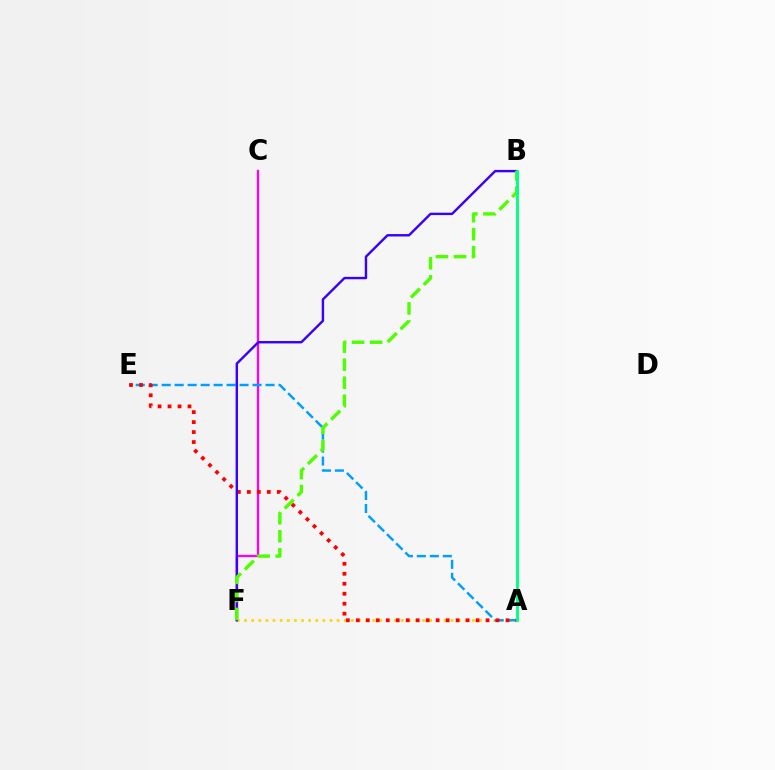{('C', 'F'): [{'color': '#ff00ed', 'line_style': 'solid', 'thickness': 1.67}], ('A', 'F'): [{'color': '#ffd500', 'line_style': 'dotted', 'thickness': 1.93}], ('A', 'E'): [{'color': '#009eff', 'line_style': 'dashed', 'thickness': 1.76}, {'color': '#ff0000', 'line_style': 'dotted', 'thickness': 2.71}], ('B', 'F'): [{'color': '#3700ff', 'line_style': 'solid', 'thickness': 1.73}, {'color': '#4fff00', 'line_style': 'dashed', 'thickness': 2.45}], ('A', 'B'): [{'color': '#00ff86', 'line_style': 'solid', 'thickness': 2.07}]}